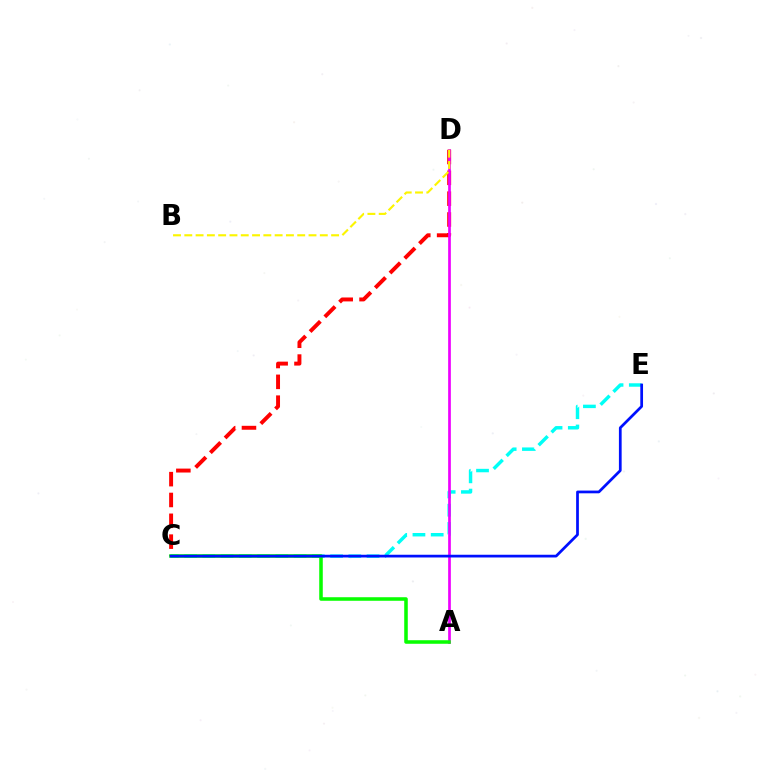{('C', 'D'): [{'color': '#ff0000', 'line_style': 'dashed', 'thickness': 2.83}], ('C', 'E'): [{'color': '#00fff6', 'line_style': 'dashed', 'thickness': 2.48}, {'color': '#0010ff', 'line_style': 'solid', 'thickness': 1.97}], ('A', 'D'): [{'color': '#ee00ff', 'line_style': 'solid', 'thickness': 1.94}], ('A', 'C'): [{'color': '#08ff00', 'line_style': 'solid', 'thickness': 2.55}], ('B', 'D'): [{'color': '#fcf500', 'line_style': 'dashed', 'thickness': 1.53}]}